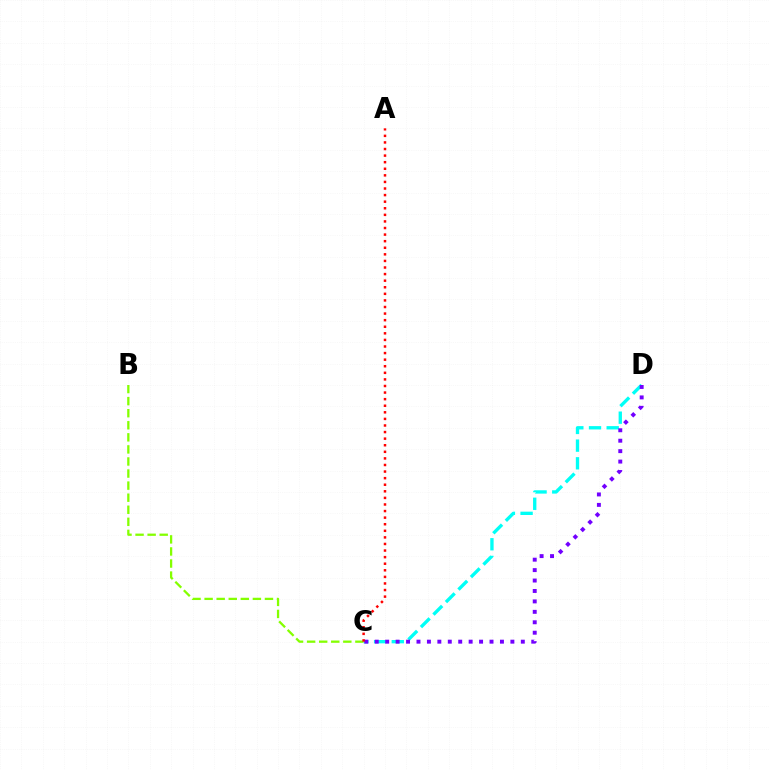{('B', 'C'): [{'color': '#84ff00', 'line_style': 'dashed', 'thickness': 1.64}], ('C', 'D'): [{'color': '#00fff6', 'line_style': 'dashed', 'thickness': 2.4}, {'color': '#7200ff', 'line_style': 'dotted', 'thickness': 2.83}], ('A', 'C'): [{'color': '#ff0000', 'line_style': 'dotted', 'thickness': 1.79}]}